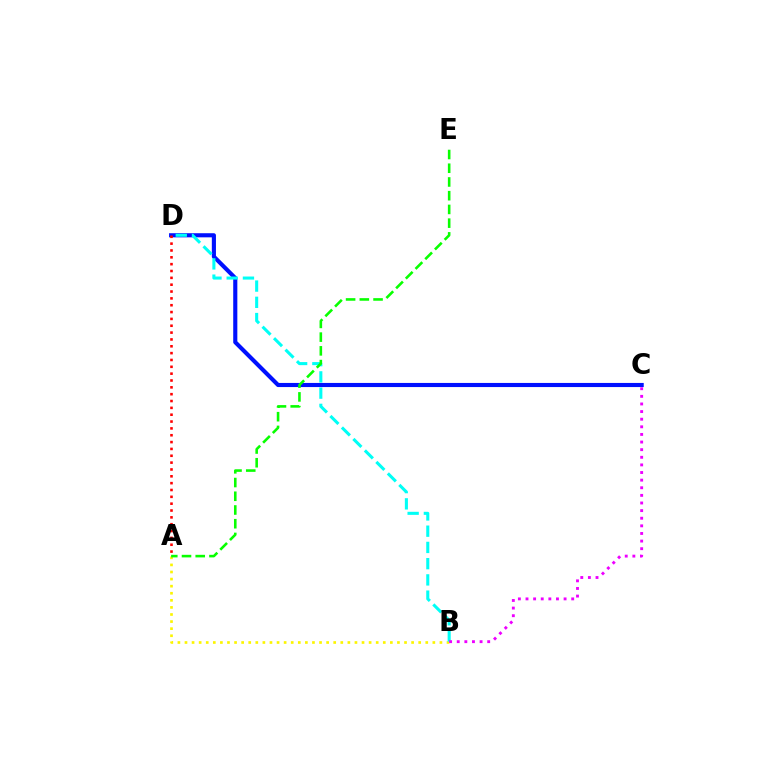{('C', 'D'): [{'color': '#0010ff', 'line_style': 'solid', 'thickness': 2.97}], ('A', 'B'): [{'color': '#fcf500', 'line_style': 'dotted', 'thickness': 1.92}], ('B', 'D'): [{'color': '#00fff6', 'line_style': 'dashed', 'thickness': 2.21}], ('A', 'E'): [{'color': '#08ff00', 'line_style': 'dashed', 'thickness': 1.86}], ('A', 'D'): [{'color': '#ff0000', 'line_style': 'dotted', 'thickness': 1.86}], ('B', 'C'): [{'color': '#ee00ff', 'line_style': 'dotted', 'thickness': 2.07}]}